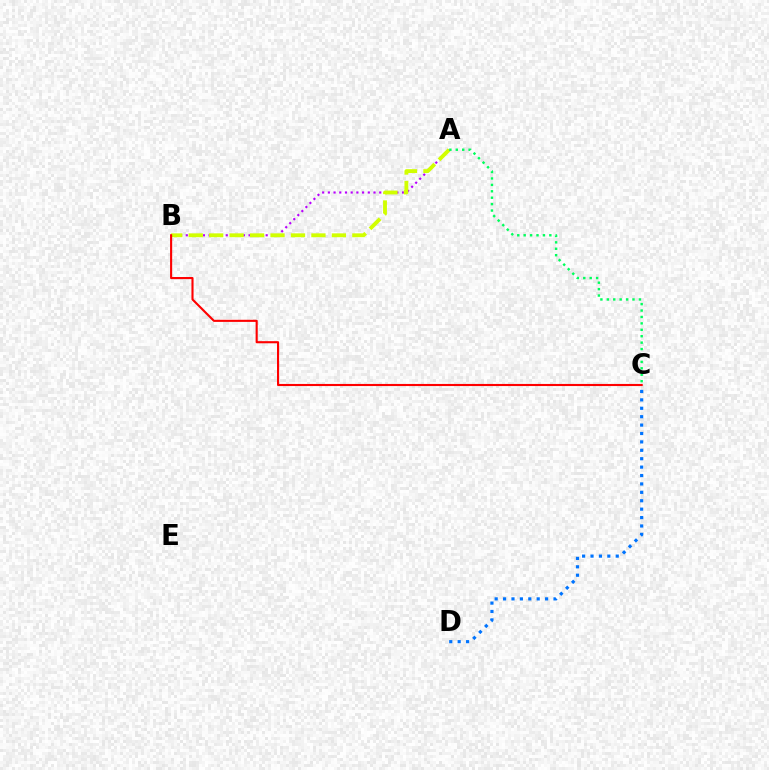{('A', 'B'): [{'color': '#b900ff', 'line_style': 'dotted', 'thickness': 1.55}, {'color': '#d1ff00', 'line_style': 'dashed', 'thickness': 2.78}], ('C', 'D'): [{'color': '#0074ff', 'line_style': 'dotted', 'thickness': 2.28}], ('B', 'C'): [{'color': '#ff0000', 'line_style': 'solid', 'thickness': 1.52}], ('A', 'C'): [{'color': '#00ff5c', 'line_style': 'dotted', 'thickness': 1.74}]}